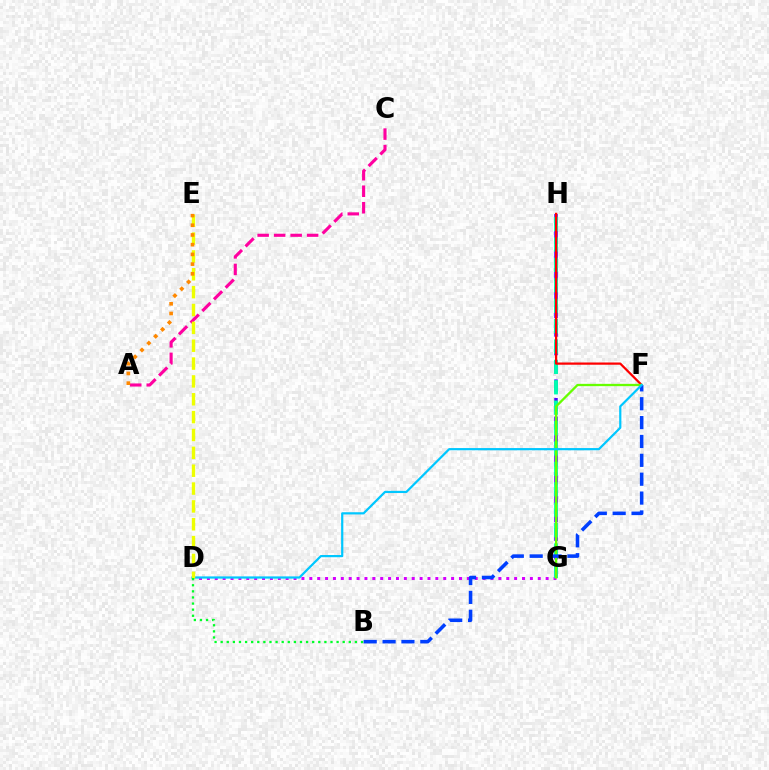{('D', 'G'): [{'color': '#d600ff', 'line_style': 'dotted', 'thickness': 2.14}], ('G', 'H'): [{'color': '#4f00ff', 'line_style': 'dashed', 'thickness': 2.52}, {'color': '#00ffaf', 'line_style': 'dashed', 'thickness': 2.77}], ('A', 'C'): [{'color': '#ff00a0', 'line_style': 'dashed', 'thickness': 2.24}], ('F', 'H'): [{'color': '#ff0000', 'line_style': 'solid', 'thickness': 1.61}], ('F', 'G'): [{'color': '#66ff00', 'line_style': 'solid', 'thickness': 1.66}], ('B', 'F'): [{'color': '#003fff', 'line_style': 'dashed', 'thickness': 2.56}], ('D', 'F'): [{'color': '#00c7ff', 'line_style': 'solid', 'thickness': 1.59}], ('D', 'E'): [{'color': '#eeff00', 'line_style': 'dashed', 'thickness': 2.43}], ('B', 'D'): [{'color': '#00ff27', 'line_style': 'dotted', 'thickness': 1.66}], ('A', 'E'): [{'color': '#ff8800', 'line_style': 'dotted', 'thickness': 2.64}]}